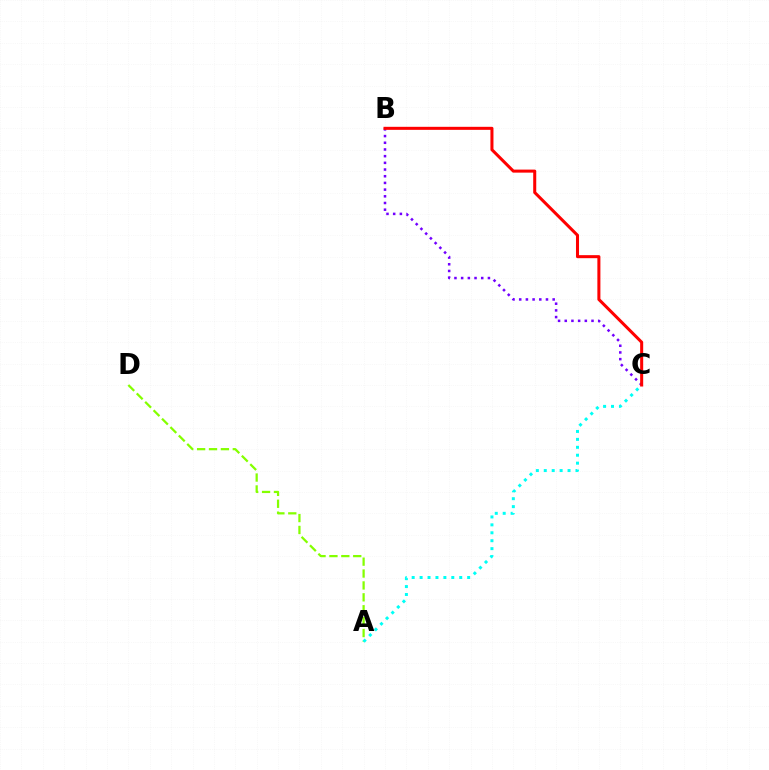{('A', 'D'): [{'color': '#84ff00', 'line_style': 'dashed', 'thickness': 1.62}], ('B', 'C'): [{'color': '#7200ff', 'line_style': 'dotted', 'thickness': 1.82}, {'color': '#ff0000', 'line_style': 'solid', 'thickness': 2.19}], ('A', 'C'): [{'color': '#00fff6', 'line_style': 'dotted', 'thickness': 2.15}]}